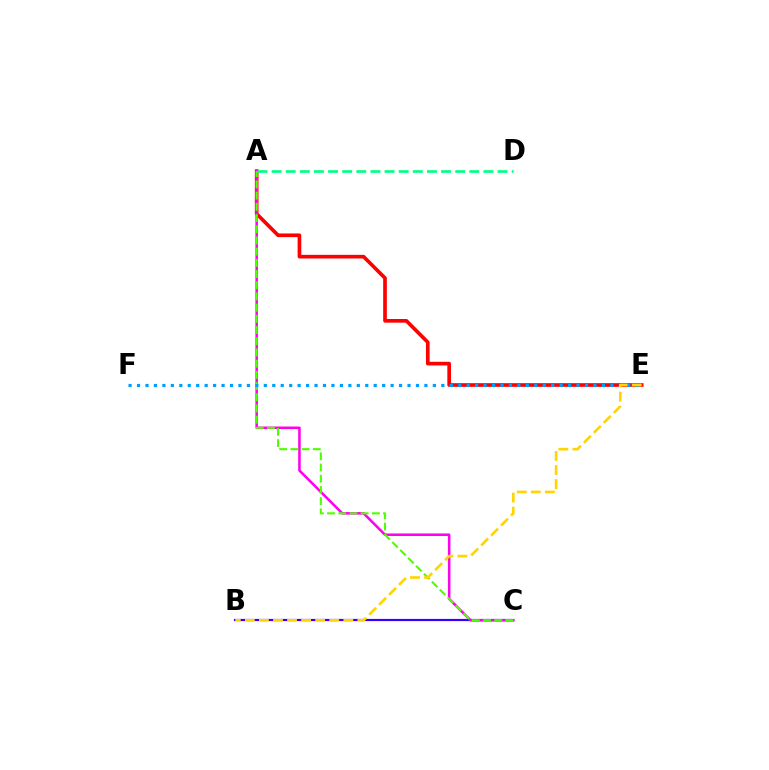{('B', 'C'): [{'color': '#3700ff', 'line_style': 'solid', 'thickness': 1.57}], ('A', 'E'): [{'color': '#ff0000', 'line_style': 'solid', 'thickness': 2.63}], ('A', 'C'): [{'color': '#ff00ed', 'line_style': 'solid', 'thickness': 1.83}, {'color': '#4fff00', 'line_style': 'dashed', 'thickness': 1.52}], ('E', 'F'): [{'color': '#009eff', 'line_style': 'dotted', 'thickness': 2.3}], ('B', 'E'): [{'color': '#ffd500', 'line_style': 'dashed', 'thickness': 1.91}], ('A', 'D'): [{'color': '#00ff86', 'line_style': 'dashed', 'thickness': 1.92}]}